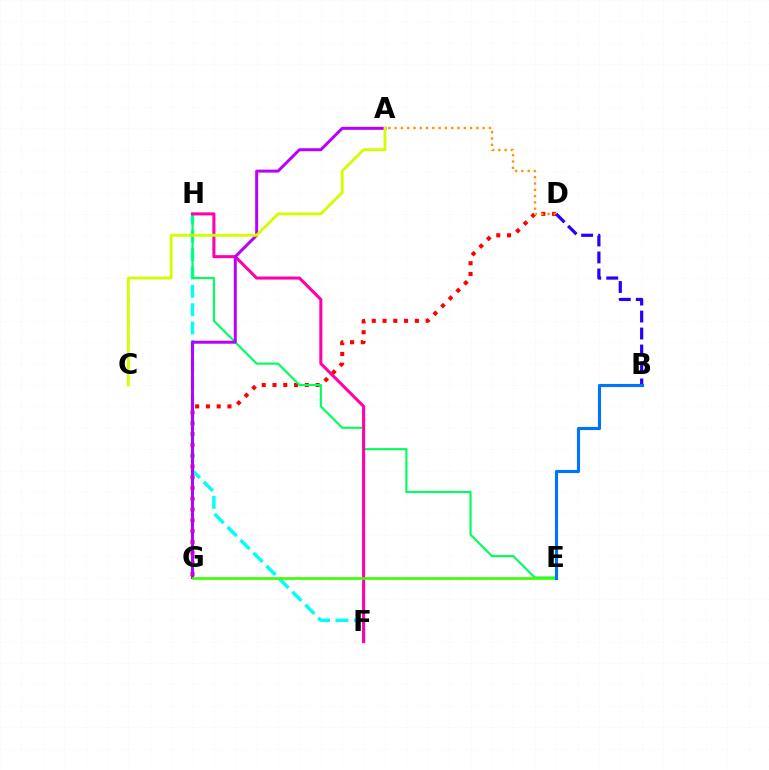{('D', 'G'): [{'color': '#ff0000', 'line_style': 'dotted', 'thickness': 2.93}], ('F', 'H'): [{'color': '#00fff6', 'line_style': 'dashed', 'thickness': 2.49}, {'color': '#ff00ac', 'line_style': 'solid', 'thickness': 2.2}], ('E', 'H'): [{'color': '#00ff5c', 'line_style': 'solid', 'thickness': 1.54}], ('A', 'D'): [{'color': '#ff9400', 'line_style': 'dotted', 'thickness': 1.71}], ('A', 'G'): [{'color': '#b900ff', 'line_style': 'solid', 'thickness': 2.15}], ('B', 'D'): [{'color': '#2500ff', 'line_style': 'dashed', 'thickness': 2.31}], ('E', 'G'): [{'color': '#3dff00', 'line_style': 'solid', 'thickness': 1.92}], ('A', 'C'): [{'color': '#d1ff00', 'line_style': 'solid', 'thickness': 2.06}], ('B', 'E'): [{'color': '#0074ff', 'line_style': 'solid', 'thickness': 2.25}]}